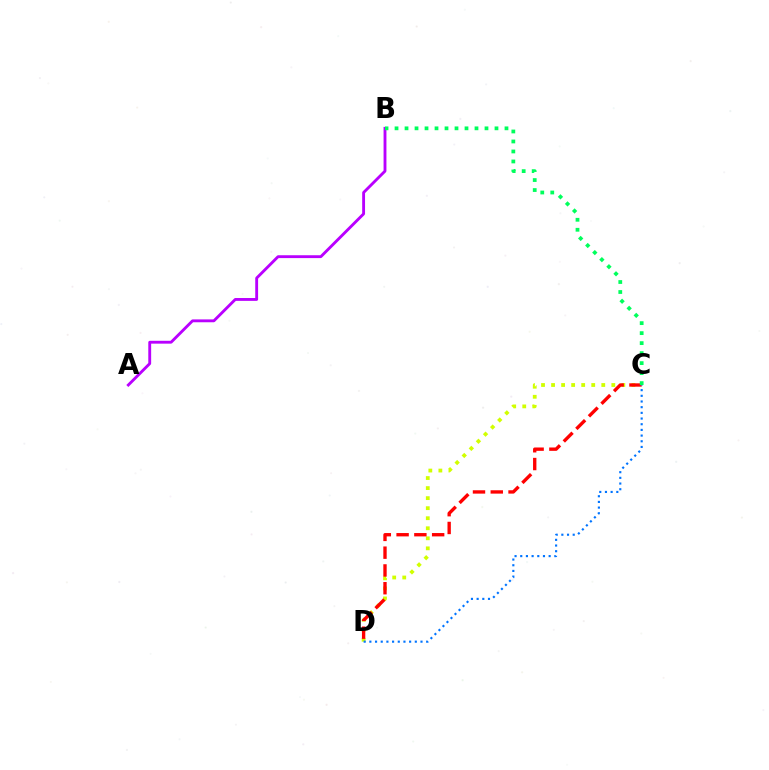{('C', 'D'): [{'color': '#d1ff00', 'line_style': 'dotted', 'thickness': 2.73}, {'color': '#ff0000', 'line_style': 'dashed', 'thickness': 2.41}, {'color': '#0074ff', 'line_style': 'dotted', 'thickness': 1.54}], ('A', 'B'): [{'color': '#b900ff', 'line_style': 'solid', 'thickness': 2.06}], ('B', 'C'): [{'color': '#00ff5c', 'line_style': 'dotted', 'thickness': 2.72}]}